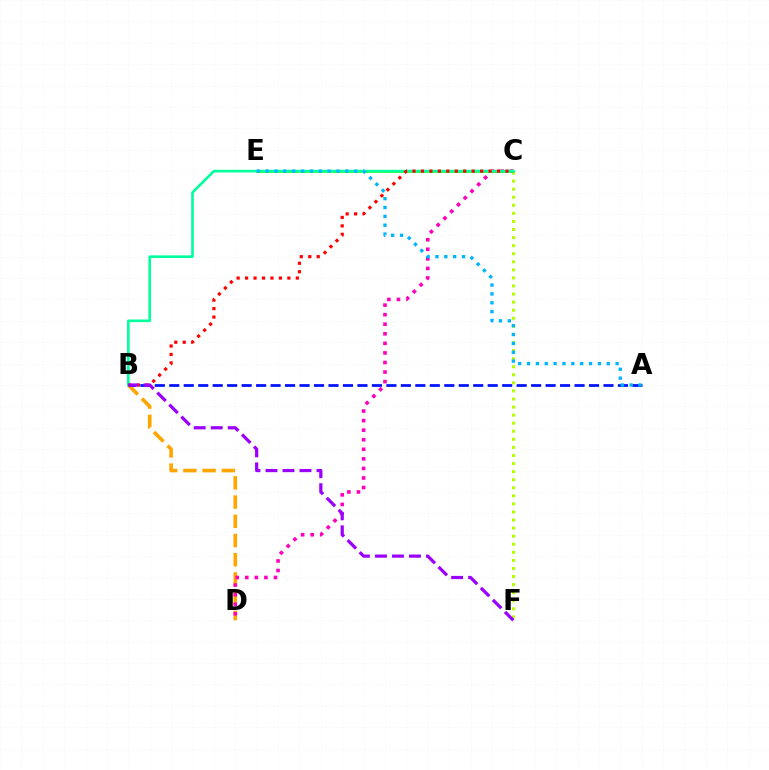{('C', 'F'): [{'color': '#b3ff00', 'line_style': 'dotted', 'thickness': 2.19}], ('B', 'D'): [{'color': '#ffa500', 'line_style': 'dashed', 'thickness': 2.61}], ('A', 'B'): [{'color': '#0010ff', 'line_style': 'dashed', 'thickness': 1.97}], ('C', 'D'): [{'color': '#ff00bd', 'line_style': 'dotted', 'thickness': 2.6}], ('C', 'E'): [{'color': '#08ff00', 'line_style': 'solid', 'thickness': 1.81}], ('B', 'C'): [{'color': '#00ff9d', 'line_style': 'solid', 'thickness': 1.9}, {'color': '#ff0000', 'line_style': 'dotted', 'thickness': 2.3}], ('A', 'E'): [{'color': '#00b5ff', 'line_style': 'dotted', 'thickness': 2.41}], ('B', 'F'): [{'color': '#9b00ff', 'line_style': 'dashed', 'thickness': 2.31}]}